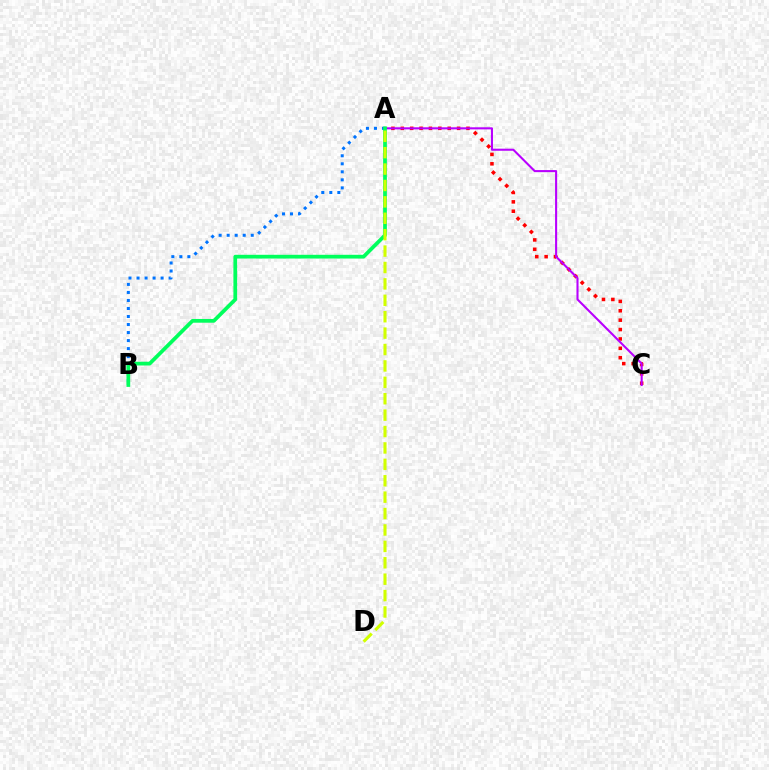{('A', 'C'): [{'color': '#ff0000', 'line_style': 'dotted', 'thickness': 2.55}, {'color': '#b900ff', 'line_style': 'solid', 'thickness': 1.5}], ('A', 'B'): [{'color': '#0074ff', 'line_style': 'dotted', 'thickness': 2.18}, {'color': '#00ff5c', 'line_style': 'solid', 'thickness': 2.69}], ('A', 'D'): [{'color': '#d1ff00', 'line_style': 'dashed', 'thickness': 2.23}]}